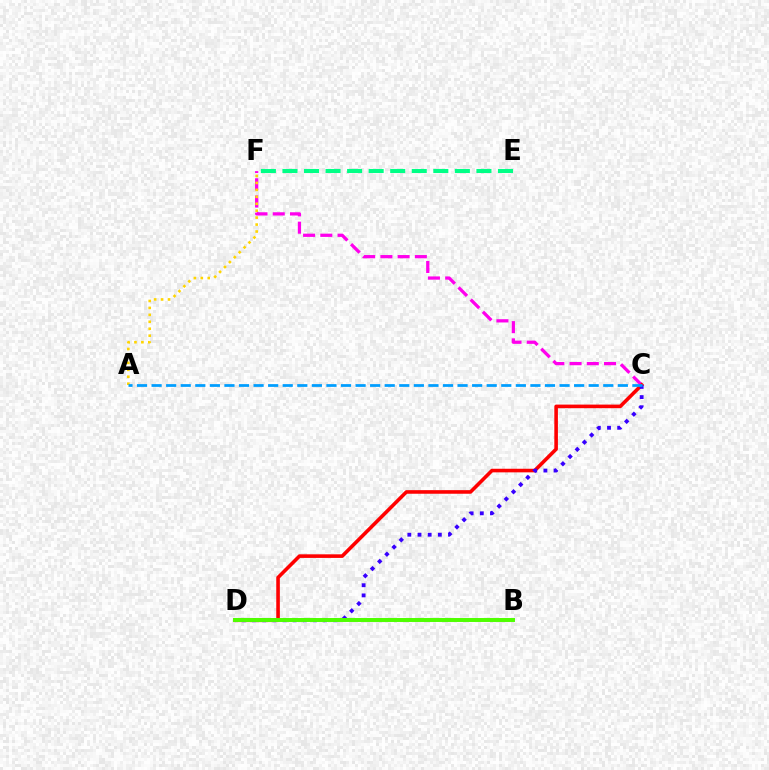{('C', 'F'): [{'color': '#ff00ed', 'line_style': 'dashed', 'thickness': 2.34}], ('C', 'D'): [{'color': '#ff0000', 'line_style': 'solid', 'thickness': 2.59}, {'color': '#3700ff', 'line_style': 'dotted', 'thickness': 2.76}], ('E', 'F'): [{'color': '#00ff86', 'line_style': 'dashed', 'thickness': 2.93}], ('A', 'F'): [{'color': '#ffd500', 'line_style': 'dotted', 'thickness': 1.89}], ('A', 'C'): [{'color': '#009eff', 'line_style': 'dashed', 'thickness': 1.98}], ('B', 'D'): [{'color': '#4fff00', 'line_style': 'solid', 'thickness': 2.85}]}